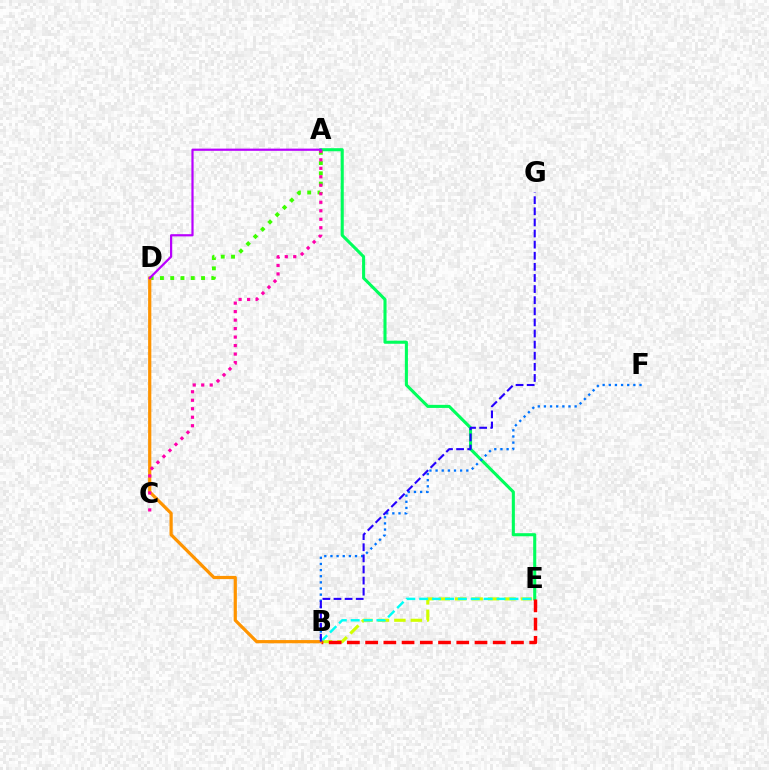{('A', 'E'): [{'color': '#00ff5c', 'line_style': 'solid', 'thickness': 2.22}], ('B', 'E'): [{'color': '#d1ff00', 'line_style': 'dashed', 'thickness': 2.23}, {'color': '#00fff6', 'line_style': 'dashed', 'thickness': 1.75}, {'color': '#ff0000', 'line_style': 'dashed', 'thickness': 2.48}], ('B', 'F'): [{'color': '#0074ff', 'line_style': 'dotted', 'thickness': 1.67}], ('A', 'D'): [{'color': '#3dff00', 'line_style': 'dotted', 'thickness': 2.79}, {'color': '#b900ff', 'line_style': 'solid', 'thickness': 1.59}], ('B', 'D'): [{'color': '#ff9400', 'line_style': 'solid', 'thickness': 2.31}], ('B', 'G'): [{'color': '#2500ff', 'line_style': 'dashed', 'thickness': 1.51}], ('A', 'C'): [{'color': '#ff00ac', 'line_style': 'dotted', 'thickness': 2.31}]}